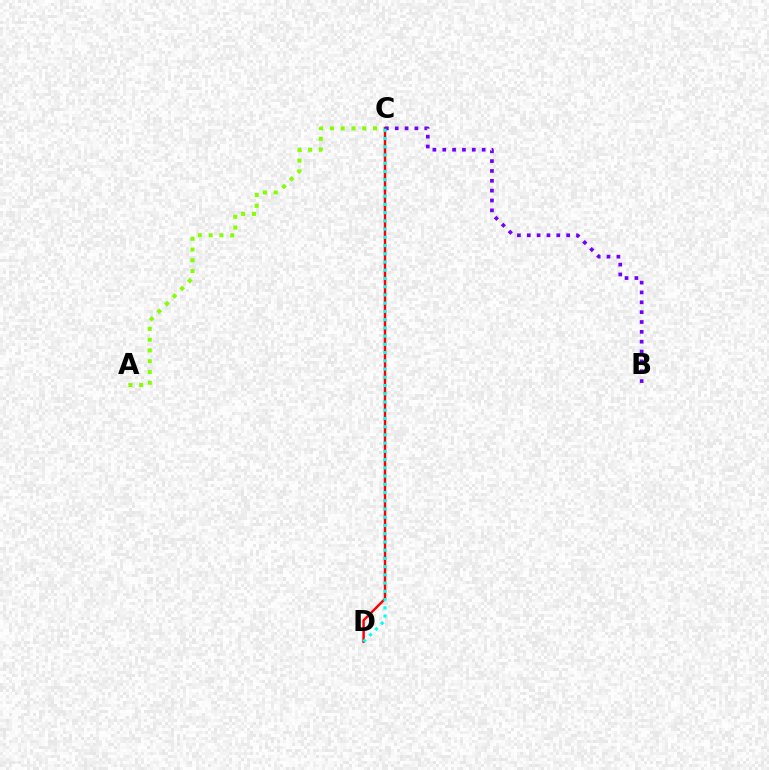{('A', 'C'): [{'color': '#84ff00', 'line_style': 'dotted', 'thickness': 2.93}], ('C', 'D'): [{'color': '#ff0000', 'line_style': 'solid', 'thickness': 1.76}, {'color': '#00fff6', 'line_style': 'dotted', 'thickness': 2.24}], ('B', 'C'): [{'color': '#7200ff', 'line_style': 'dotted', 'thickness': 2.68}]}